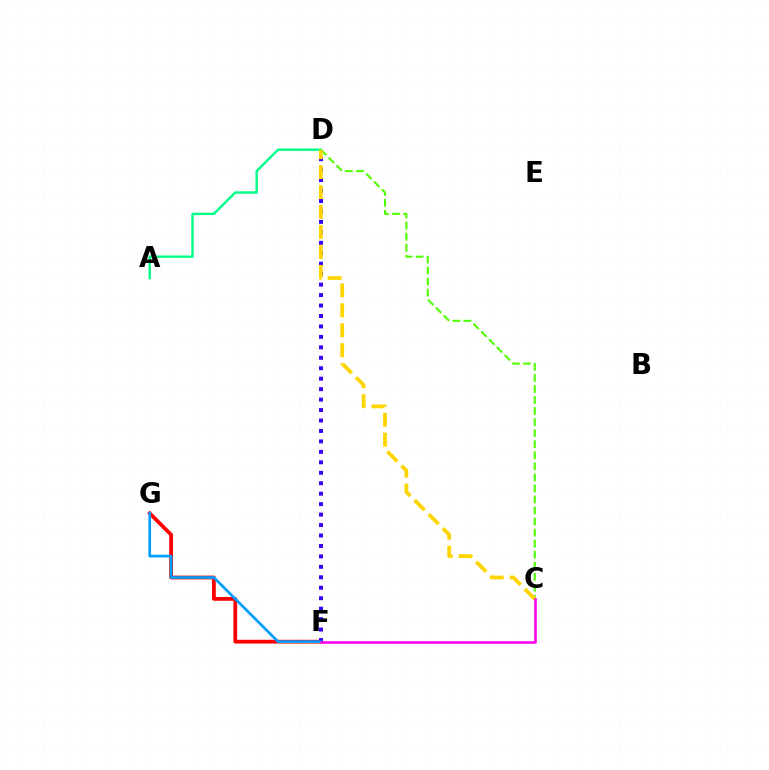{('A', 'D'): [{'color': '#00ff86', 'line_style': 'solid', 'thickness': 1.72}], ('F', 'G'): [{'color': '#ff0000', 'line_style': 'solid', 'thickness': 2.71}, {'color': '#009eff', 'line_style': 'solid', 'thickness': 1.94}], ('C', 'D'): [{'color': '#4fff00', 'line_style': 'dashed', 'thickness': 1.5}, {'color': '#ffd500', 'line_style': 'dashed', 'thickness': 2.71}], ('D', 'F'): [{'color': '#3700ff', 'line_style': 'dotted', 'thickness': 2.84}], ('C', 'F'): [{'color': '#ff00ed', 'line_style': 'solid', 'thickness': 1.86}]}